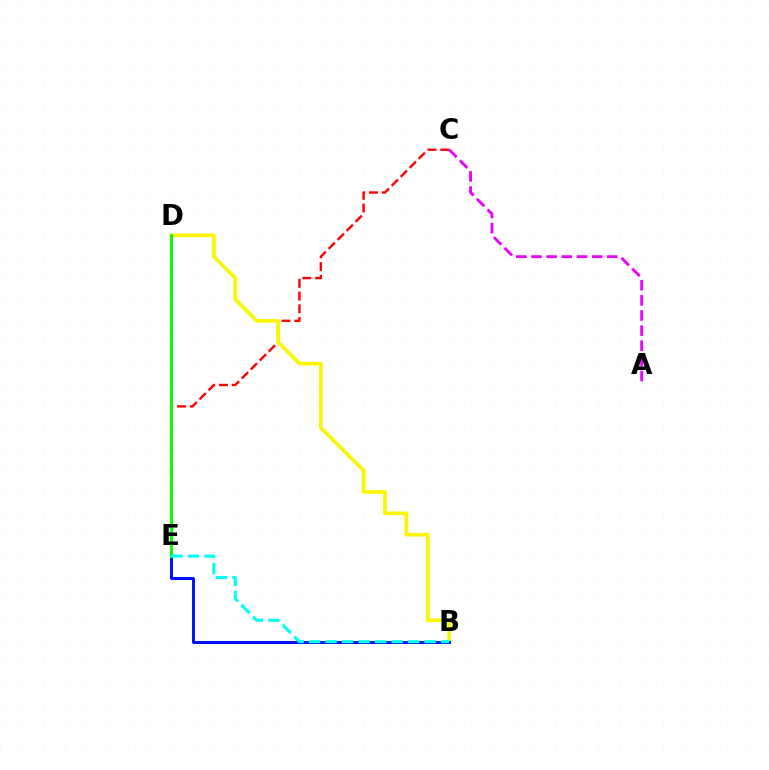{('C', 'E'): [{'color': '#ff0000', 'line_style': 'dashed', 'thickness': 1.73}], ('B', 'D'): [{'color': '#fcf500', 'line_style': 'solid', 'thickness': 2.63}], ('A', 'C'): [{'color': '#ee00ff', 'line_style': 'dashed', 'thickness': 2.06}], ('B', 'E'): [{'color': '#0010ff', 'line_style': 'solid', 'thickness': 2.12}, {'color': '#00fff6', 'line_style': 'dashed', 'thickness': 2.24}], ('D', 'E'): [{'color': '#08ff00', 'line_style': 'solid', 'thickness': 2.17}]}